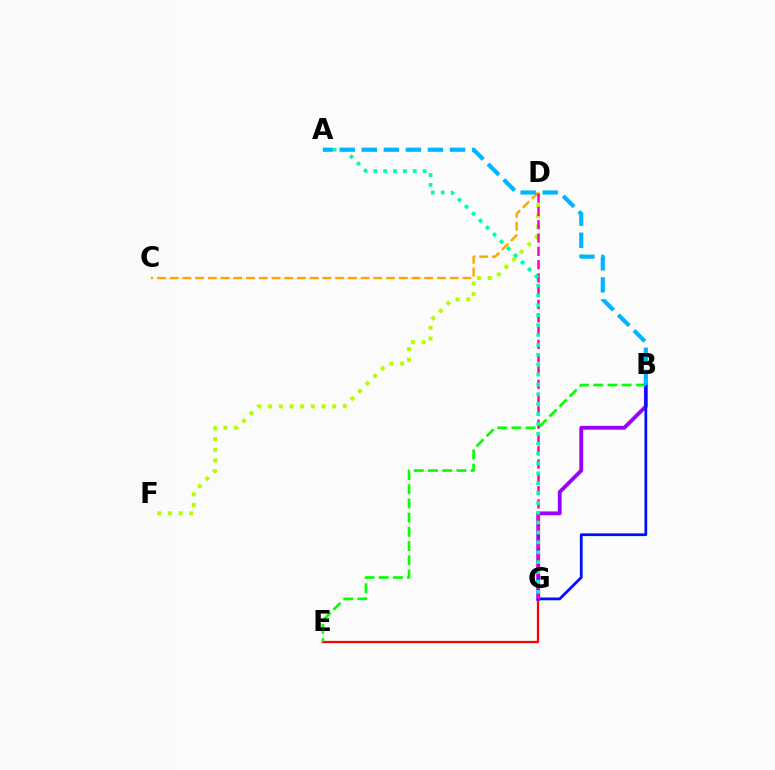{('E', 'G'): [{'color': '#ff0000', 'line_style': 'solid', 'thickness': 1.61}], ('D', 'F'): [{'color': '#b3ff00', 'line_style': 'dotted', 'thickness': 2.91}], ('B', 'G'): [{'color': '#9b00ff', 'line_style': 'solid', 'thickness': 2.77}, {'color': '#0010ff', 'line_style': 'solid', 'thickness': 1.99}], ('B', 'E'): [{'color': '#08ff00', 'line_style': 'dashed', 'thickness': 1.93}], ('C', 'D'): [{'color': '#ffa500', 'line_style': 'dashed', 'thickness': 1.73}], ('D', 'G'): [{'color': '#ff00bd', 'line_style': 'dashed', 'thickness': 1.81}], ('A', 'G'): [{'color': '#00ff9d', 'line_style': 'dotted', 'thickness': 2.68}], ('A', 'B'): [{'color': '#00b5ff', 'line_style': 'dashed', 'thickness': 3.0}]}